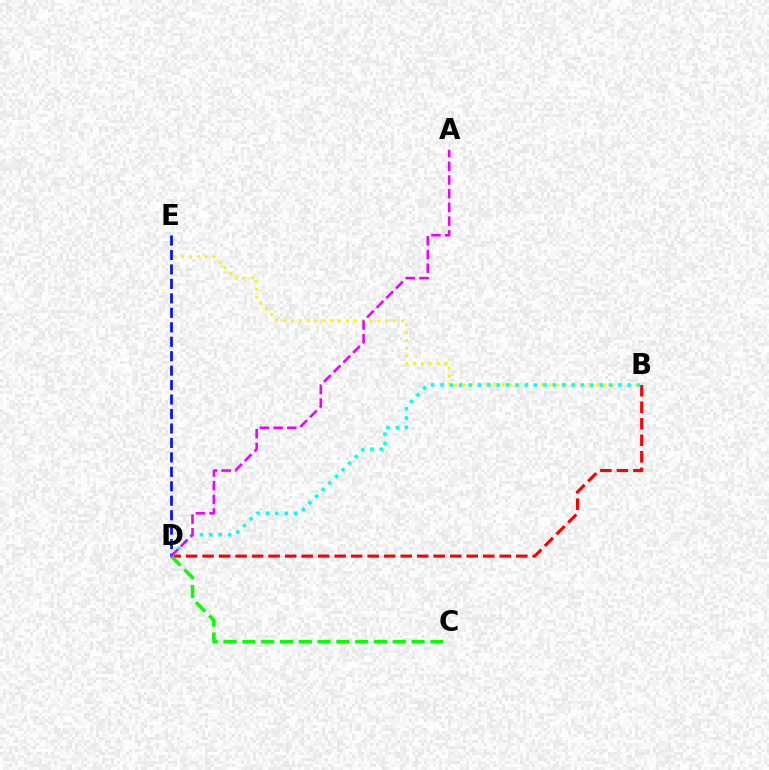{('B', 'E'): [{'color': '#fcf500', 'line_style': 'dotted', 'thickness': 2.13}], ('B', 'D'): [{'color': '#ff0000', 'line_style': 'dashed', 'thickness': 2.24}, {'color': '#00fff6', 'line_style': 'dotted', 'thickness': 2.54}], ('C', 'D'): [{'color': '#08ff00', 'line_style': 'dashed', 'thickness': 2.55}], ('D', 'E'): [{'color': '#0010ff', 'line_style': 'dashed', 'thickness': 1.96}], ('A', 'D'): [{'color': '#ee00ff', 'line_style': 'dashed', 'thickness': 1.86}]}